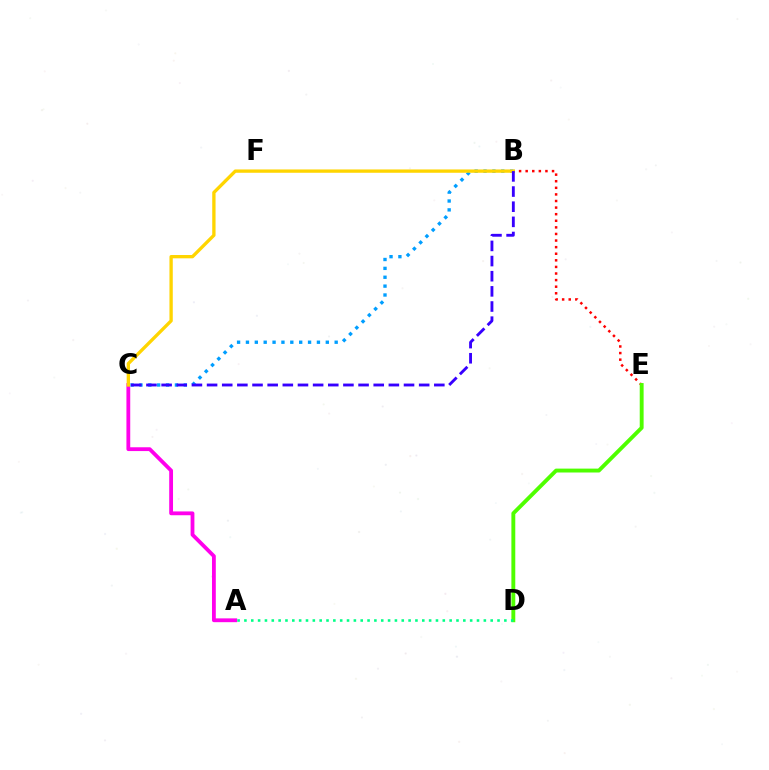{('B', 'E'): [{'color': '#ff0000', 'line_style': 'dotted', 'thickness': 1.79}], ('A', 'C'): [{'color': '#ff00ed', 'line_style': 'solid', 'thickness': 2.74}], ('D', 'E'): [{'color': '#4fff00', 'line_style': 'solid', 'thickness': 2.8}], ('B', 'C'): [{'color': '#009eff', 'line_style': 'dotted', 'thickness': 2.41}, {'color': '#ffd500', 'line_style': 'solid', 'thickness': 2.39}, {'color': '#3700ff', 'line_style': 'dashed', 'thickness': 2.06}], ('A', 'D'): [{'color': '#00ff86', 'line_style': 'dotted', 'thickness': 1.86}]}